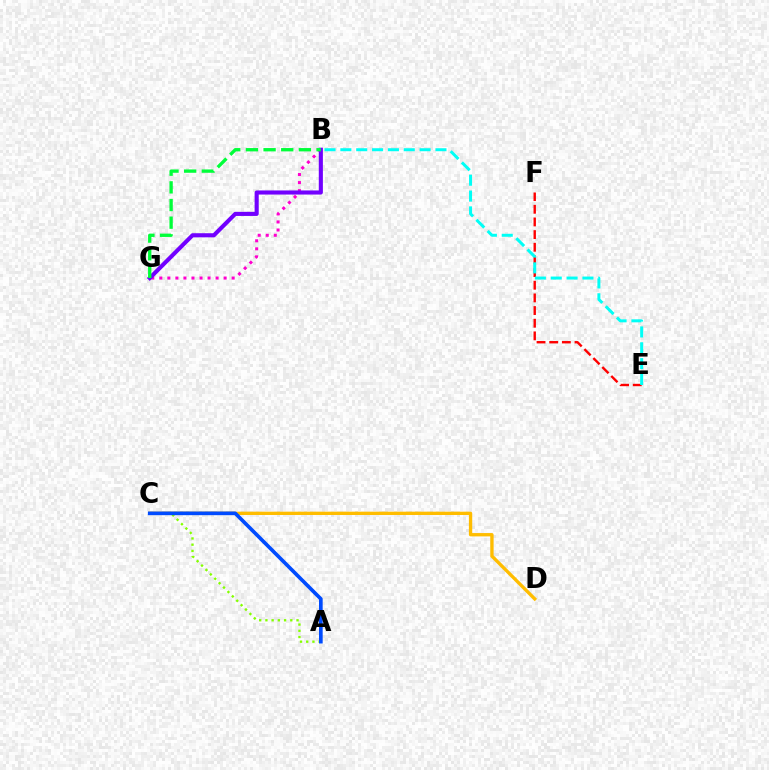{('B', 'G'): [{'color': '#ff00cf', 'line_style': 'dotted', 'thickness': 2.18}, {'color': '#7200ff', 'line_style': 'solid', 'thickness': 2.96}, {'color': '#00ff39', 'line_style': 'dashed', 'thickness': 2.4}], ('C', 'D'): [{'color': '#ffbd00', 'line_style': 'solid', 'thickness': 2.4}], ('A', 'C'): [{'color': '#84ff00', 'line_style': 'dotted', 'thickness': 1.69}, {'color': '#004bff', 'line_style': 'solid', 'thickness': 2.65}], ('E', 'F'): [{'color': '#ff0000', 'line_style': 'dashed', 'thickness': 1.72}], ('B', 'E'): [{'color': '#00fff6', 'line_style': 'dashed', 'thickness': 2.15}]}